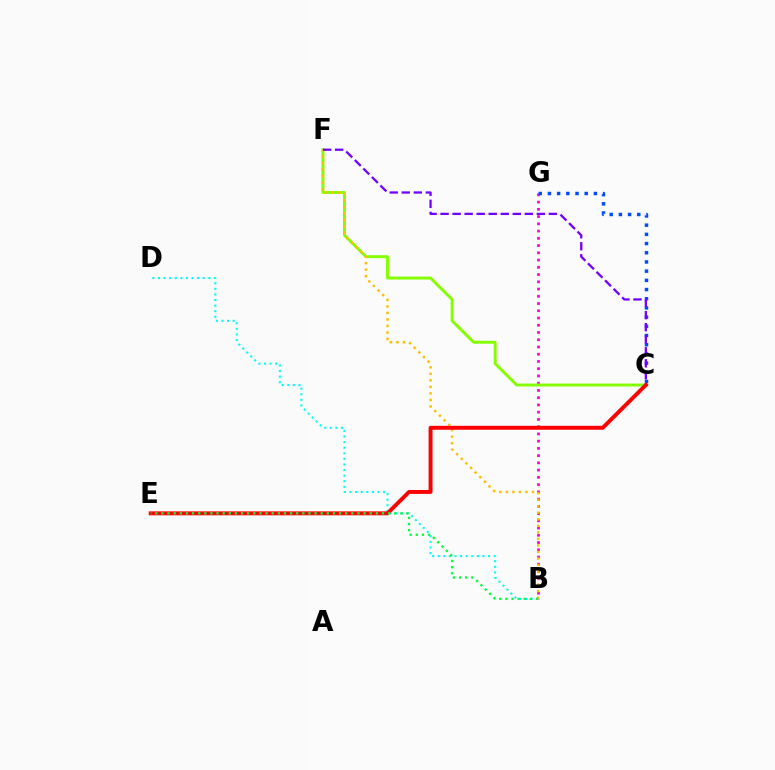{('B', 'G'): [{'color': '#ff00cf', 'line_style': 'dotted', 'thickness': 1.97}], ('B', 'D'): [{'color': '#00fff6', 'line_style': 'dotted', 'thickness': 1.52}], ('C', 'F'): [{'color': '#84ff00', 'line_style': 'solid', 'thickness': 2.11}, {'color': '#7200ff', 'line_style': 'dashed', 'thickness': 1.64}], ('C', 'G'): [{'color': '#004bff', 'line_style': 'dotted', 'thickness': 2.5}], ('B', 'F'): [{'color': '#ffbd00', 'line_style': 'dotted', 'thickness': 1.77}], ('C', 'E'): [{'color': '#ff0000', 'line_style': 'solid', 'thickness': 2.82}], ('B', 'E'): [{'color': '#00ff39', 'line_style': 'dotted', 'thickness': 1.66}]}